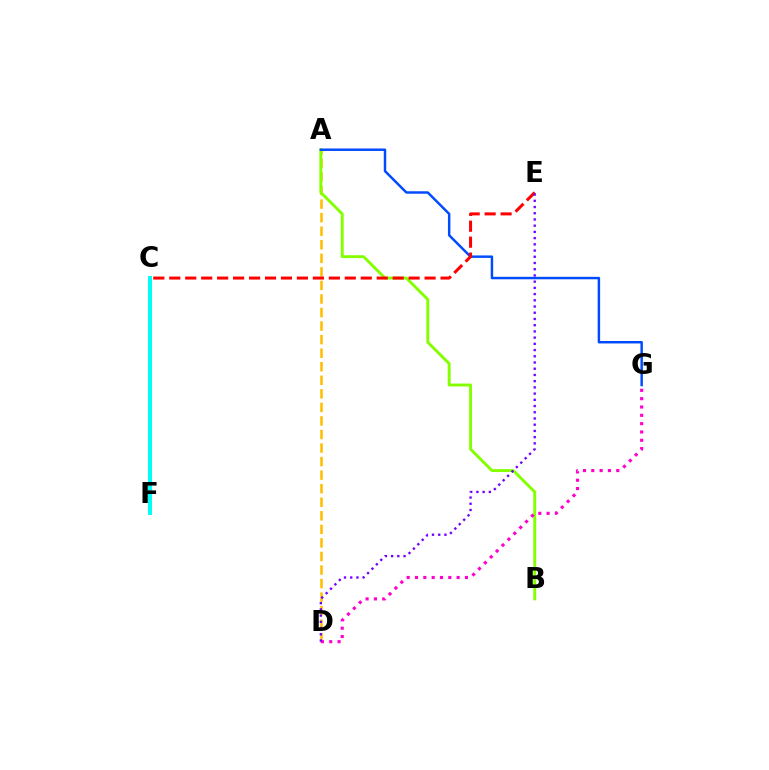{('A', 'D'): [{'color': '#ffbd00', 'line_style': 'dashed', 'thickness': 1.84}], ('A', 'B'): [{'color': '#84ff00', 'line_style': 'solid', 'thickness': 2.09}], ('A', 'G'): [{'color': '#004bff', 'line_style': 'solid', 'thickness': 1.77}], ('C', 'E'): [{'color': '#ff0000', 'line_style': 'dashed', 'thickness': 2.17}], ('D', 'G'): [{'color': '#ff00cf', 'line_style': 'dotted', 'thickness': 2.26}], ('C', 'F'): [{'color': '#00ff39', 'line_style': 'dashed', 'thickness': 1.91}, {'color': '#00fff6', 'line_style': 'solid', 'thickness': 2.9}], ('D', 'E'): [{'color': '#7200ff', 'line_style': 'dotted', 'thickness': 1.69}]}